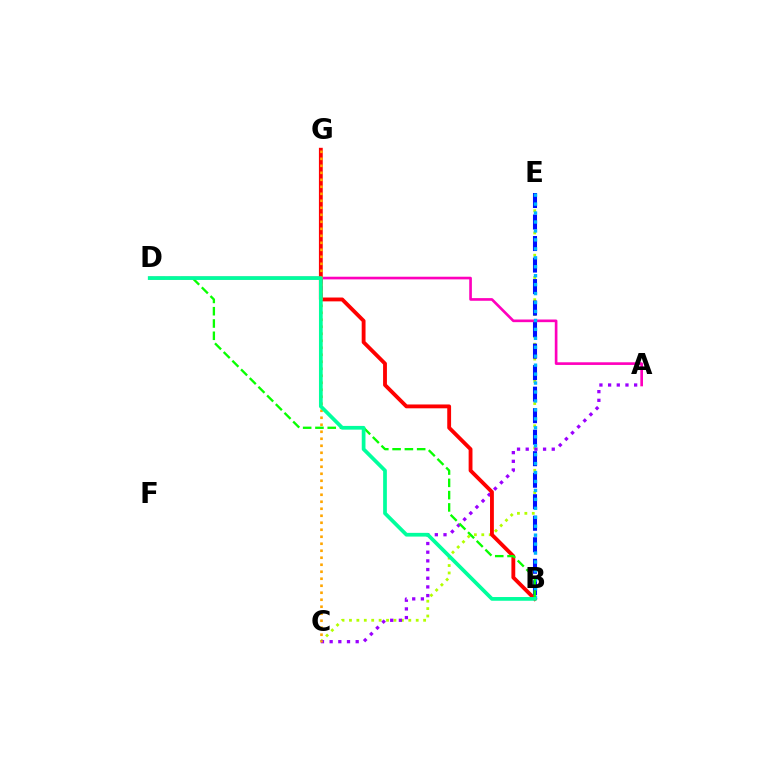{('C', 'E'): [{'color': '#b3ff00', 'line_style': 'dotted', 'thickness': 2.02}], ('A', 'C'): [{'color': '#9b00ff', 'line_style': 'dotted', 'thickness': 2.36}], ('A', 'D'): [{'color': '#ff00bd', 'line_style': 'solid', 'thickness': 1.91}], ('B', 'G'): [{'color': '#ff0000', 'line_style': 'solid', 'thickness': 2.77}], ('C', 'G'): [{'color': '#ffa500', 'line_style': 'dotted', 'thickness': 1.9}], ('B', 'E'): [{'color': '#0010ff', 'line_style': 'dashed', 'thickness': 2.92}, {'color': '#00b5ff', 'line_style': 'dotted', 'thickness': 2.43}], ('B', 'D'): [{'color': '#08ff00', 'line_style': 'dashed', 'thickness': 1.67}, {'color': '#00ff9d', 'line_style': 'solid', 'thickness': 2.68}]}